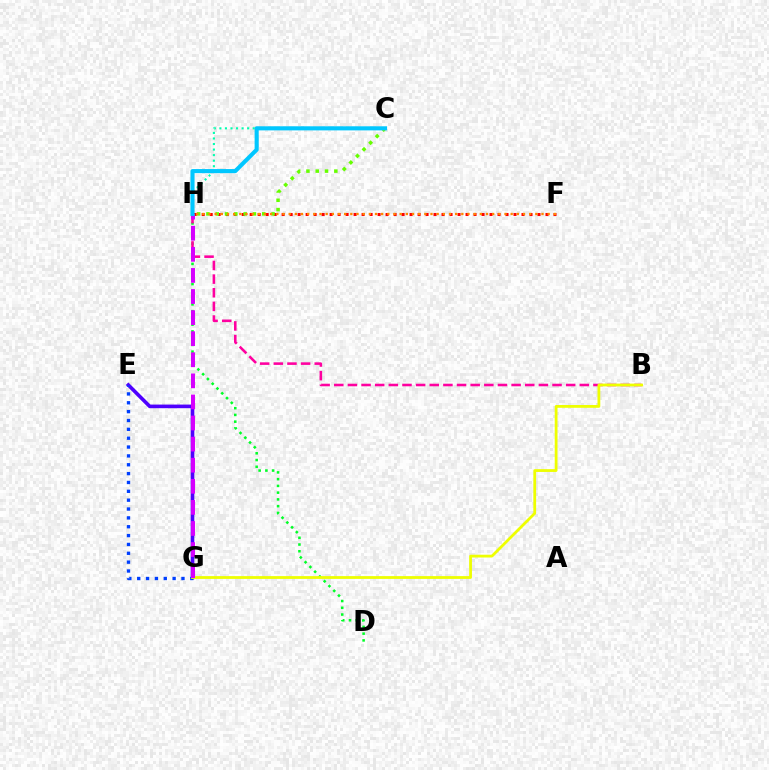{('E', 'G'): [{'color': '#4f00ff', 'line_style': 'solid', 'thickness': 2.61}, {'color': '#003fff', 'line_style': 'dotted', 'thickness': 2.41}], ('C', 'H'): [{'color': '#00ffaf', 'line_style': 'dotted', 'thickness': 1.51}, {'color': '#66ff00', 'line_style': 'dotted', 'thickness': 2.53}, {'color': '#00c7ff', 'line_style': 'solid', 'thickness': 2.95}], ('F', 'H'): [{'color': '#ff0000', 'line_style': 'dotted', 'thickness': 2.17}, {'color': '#ff8800', 'line_style': 'dotted', 'thickness': 1.68}], ('D', 'H'): [{'color': '#00ff27', 'line_style': 'dotted', 'thickness': 1.83}], ('B', 'H'): [{'color': '#ff00a0', 'line_style': 'dashed', 'thickness': 1.85}], ('B', 'G'): [{'color': '#eeff00', 'line_style': 'solid', 'thickness': 2.0}], ('G', 'H'): [{'color': '#d600ff', 'line_style': 'dashed', 'thickness': 2.86}]}